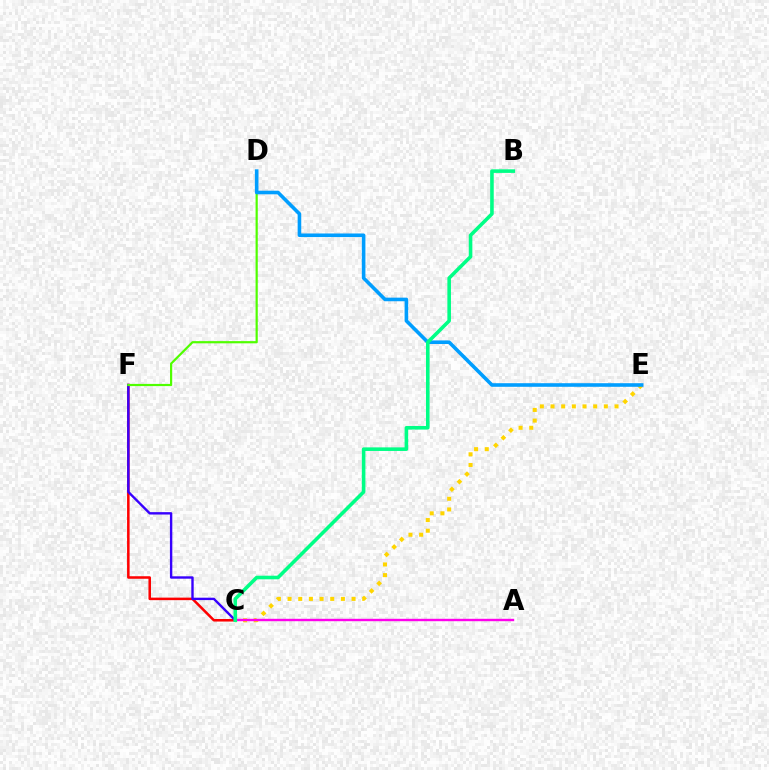{('C', 'F'): [{'color': '#ff0000', 'line_style': 'solid', 'thickness': 1.82}, {'color': '#3700ff', 'line_style': 'solid', 'thickness': 1.72}], ('C', 'E'): [{'color': '#ffd500', 'line_style': 'dotted', 'thickness': 2.9}], ('D', 'F'): [{'color': '#4fff00', 'line_style': 'solid', 'thickness': 1.58}], ('A', 'C'): [{'color': '#ff00ed', 'line_style': 'solid', 'thickness': 1.73}], ('D', 'E'): [{'color': '#009eff', 'line_style': 'solid', 'thickness': 2.59}], ('B', 'C'): [{'color': '#00ff86', 'line_style': 'solid', 'thickness': 2.58}]}